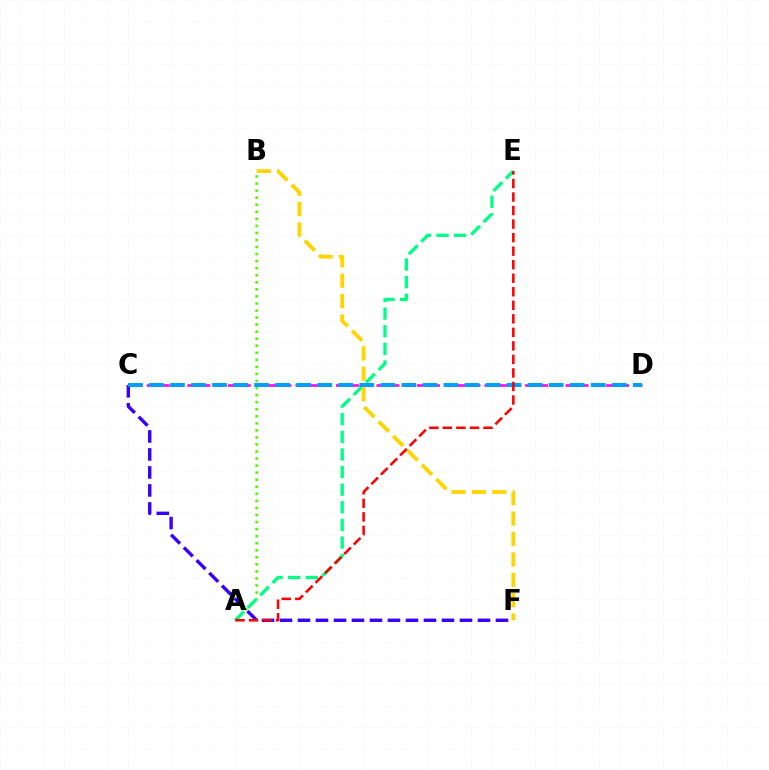{('C', 'F'): [{'color': '#3700ff', 'line_style': 'dashed', 'thickness': 2.45}], ('A', 'B'): [{'color': '#4fff00', 'line_style': 'dotted', 'thickness': 1.92}], ('C', 'D'): [{'color': '#ff00ed', 'line_style': 'dashed', 'thickness': 1.83}, {'color': '#009eff', 'line_style': 'dashed', 'thickness': 2.86}], ('A', 'E'): [{'color': '#00ff86', 'line_style': 'dashed', 'thickness': 2.39}, {'color': '#ff0000', 'line_style': 'dashed', 'thickness': 1.84}], ('B', 'F'): [{'color': '#ffd500', 'line_style': 'dashed', 'thickness': 2.77}]}